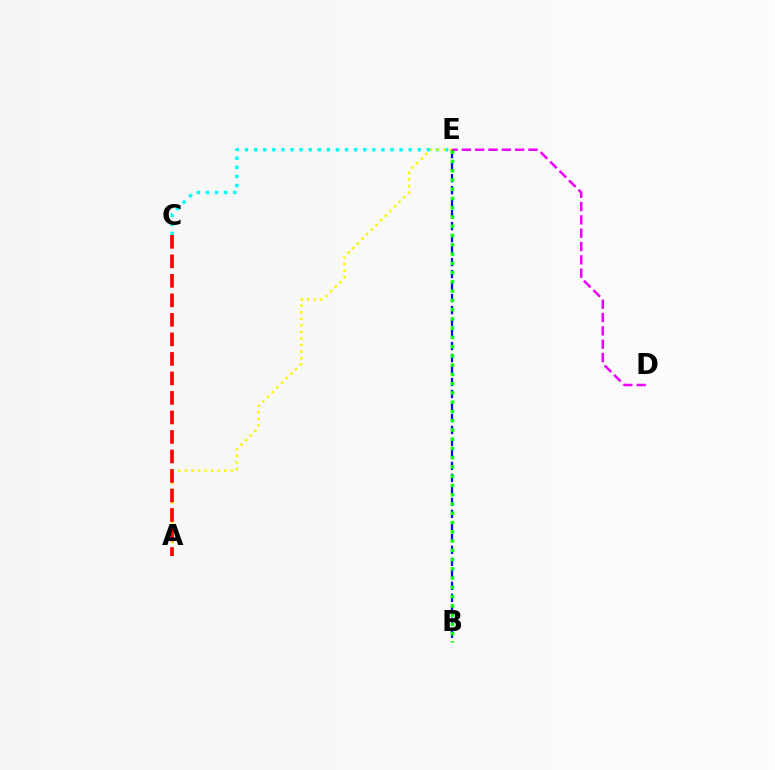{('C', 'E'): [{'color': '#00fff6', 'line_style': 'dotted', 'thickness': 2.47}], ('D', 'E'): [{'color': '#ee00ff', 'line_style': 'dashed', 'thickness': 1.81}], ('A', 'E'): [{'color': '#fcf500', 'line_style': 'dotted', 'thickness': 1.78}], ('B', 'E'): [{'color': '#0010ff', 'line_style': 'dashed', 'thickness': 1.63}, {'color': '#08ff00', 'line_style': 'dotted', 'thickness': 2.52}], ('A', 'C'): [{'color': '#ff0000', 'line_style': 'dashed', 'thickness': 2.65}]}